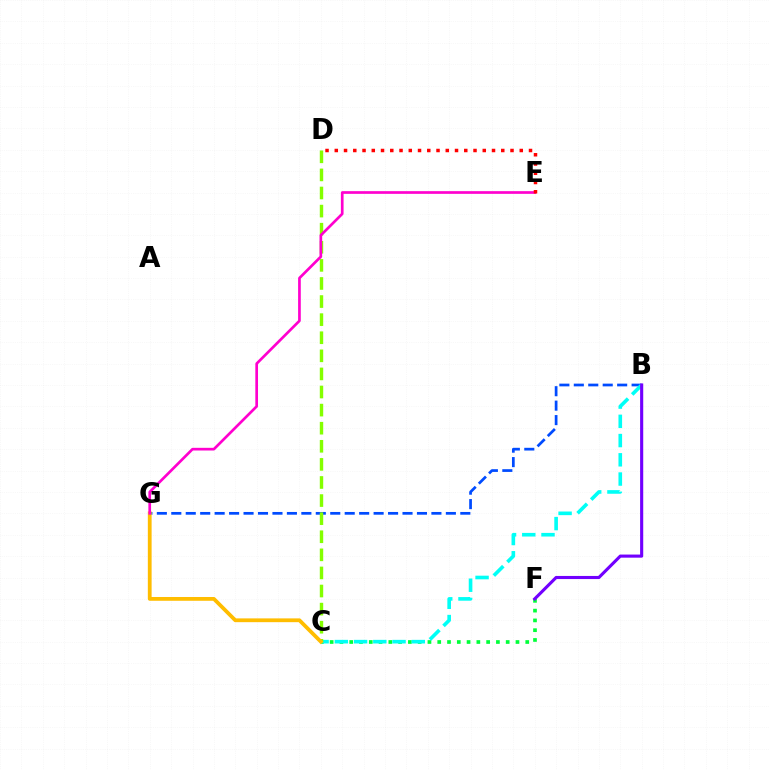{('C', 'F'): [{'color': '#00ff39', 'line_style': 'dotted', 'thickness': 2.66}], ('B', 'G'): [{'color': '#004bff', 'line_style': 'dashed', 'thickness': 1.96}], ('B', 'C'): [{'color': '#00fff6', 'line_style': 'dashed', 'thickness': 2.61}], ('C', 'D'): [{'color': '#84ff00', 'line_style': 'dashed', 'thickness': 2.46}], ('C', 'G'): [{'color': '#ffbd00', 'line_style': 'solid', 'thickness': 2.72}], ('E', 'G'): [{'color': '#ff00cf', 'line_style': 'solid', 'thickness': 1.93}], ('D', 'E'): [{'color': '#ff0000', 'line_style': 'dotted', 'thickness': 2.51}], ('B', 'F'): [{'color': '#7200ff', 'line_style': 'solid', 'thickness': 2.24}]}